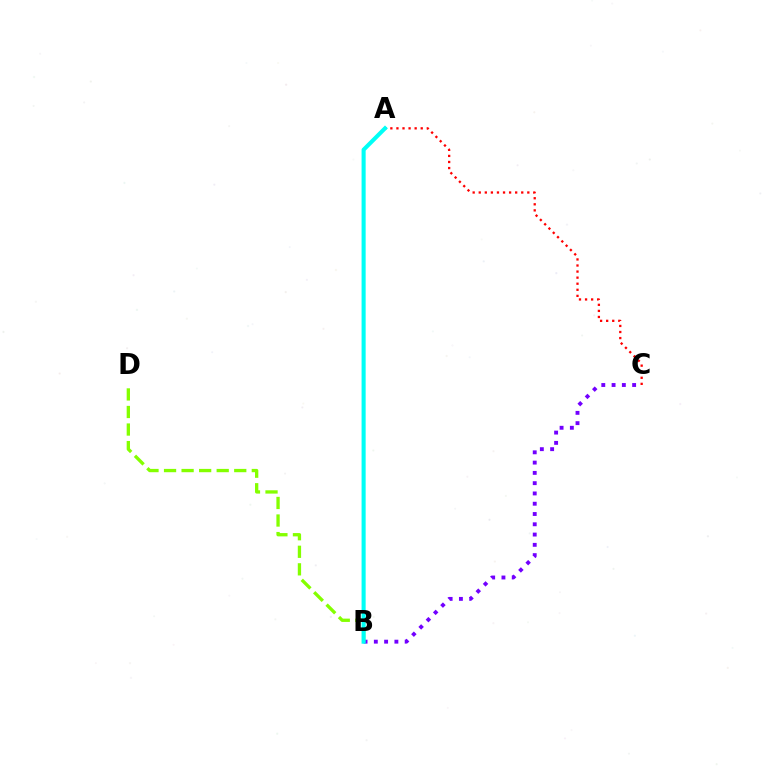{('B', 'C'): [{'color': '#7200ff', 'line_style': 'dotted', 'thickness': 2.79}], ('A', 'C'): [{'color': '#ff0000', 'line_style': 'dotted', 'thickness': 1.65}], ('B', 'D'): [{'color': '#84ff00', 'line_style': 'dashed', 'thickness': 2.38}], ('A', 'B'): [{'color': '#00fff6', 'line_style': 'solid', 'thickness': 2.94}]}